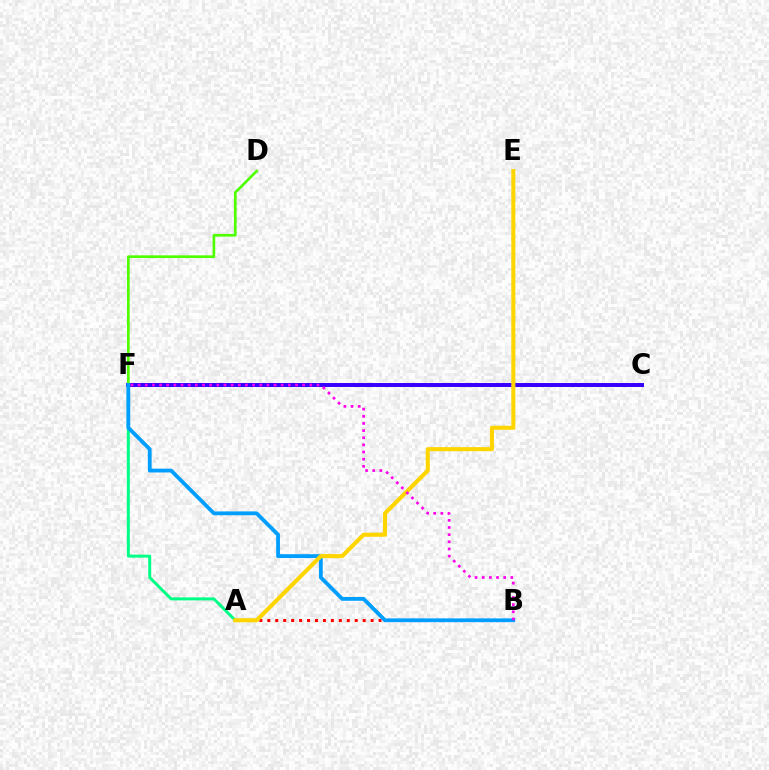{('C', 'F'): [{'color': '#3700ff', 'line_style': 'solid', 'thickness': 2.85}], ('D', 'F'): [{'color': '#4fff00', 'line_style': 'solid', 'thickness': 1.93}], ('A', 'F'): [{'color': '#00ff86', 'line_style': 'solid', 'thickness': 2.15}], ('A', 'B'): [{'color': '#ff0000', 'line_style': 'dotted', 'thickness': 2.16}], ('B', 'F'): [{'color': '#009eff', 'line_style': 'solid', 'thickness': 2.74}, {'color': '#ff00ed', 'line_style': 'dotted', 'thickness': 1.94}], ('A', 'E'): [{'color': '#ffd500', 'line_style': 'solid', 'thickness': 2.95}]}